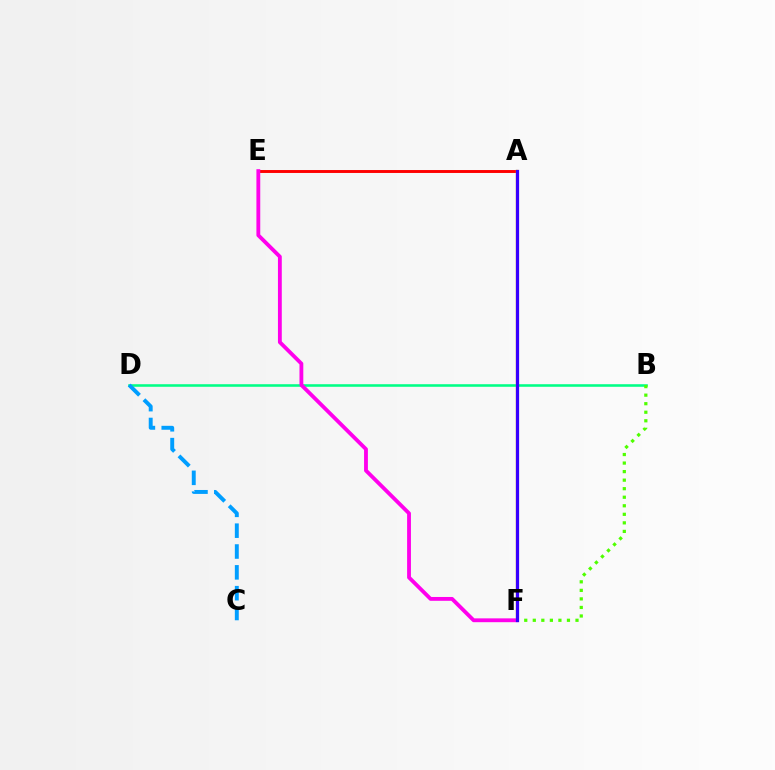{('B', 'D'): [{'color': '#00ff86', 'line_style': 'solid', 'thickness': 1.85}], ('C', 'D'): [{'color': '#009eff', 'line_style': 'dashed', 'thickness': 2.83}], ('B', 'F'): [{'color': '#4fff00', 'line_style': 'dotted', 'thickness': 2.32}], ('A', 'E'): [{'color': '#ff0000', 'line_style': 'solid', 'thickness': 2.11}], ('A', 'F'): [{'color': '#ffd500', 'line_style': 'solid', 'thickness': 1.68}, {'color': '#3700ff', 'line_style': 'solid', 'thickness': 2.32}], ('E', 'F'): [{'color': '#ff00ed', 'line_style': 'solid', 'thickness': 2.76}]}